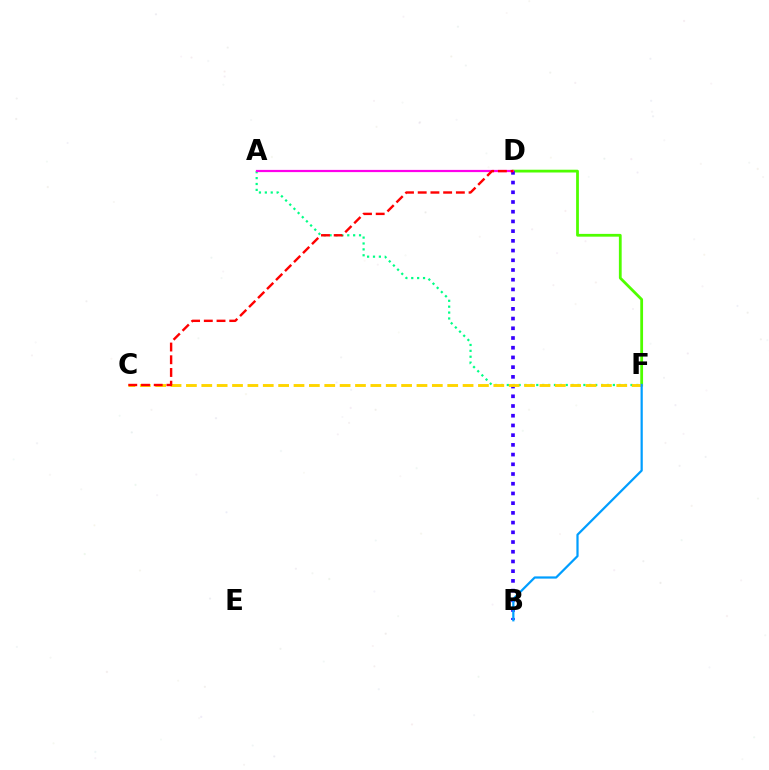{('D', 'F'): [{'color': '#4fff00', 'line_style': 'solid', 'thickness': 2.0}], ('B', 'D'): [{'color': '#3700ff', 'line_style': 'dotted', 'thickness': 2.64}], ('A', 'F'): [{'color': '#00ff86', 'line_style': 'dotted', 'thickness': 1.6}], ('A', 'D'): [{'color': '#ff00ed', 'line_style': 'solid', 'thickness': 1.6}], ('C', 'F'): [{'color': '#ffd500', 'line_style': 'dashed', 'thickness': 2.09}], ('C', 'D'): [{'color': '#ff0000', 'line_style': 'dashed', 'thickness': 1.73}], ('B', 'F'): [{'color': '#009eff', 'line_style': 'solid', 'thickness': 1.6}]}